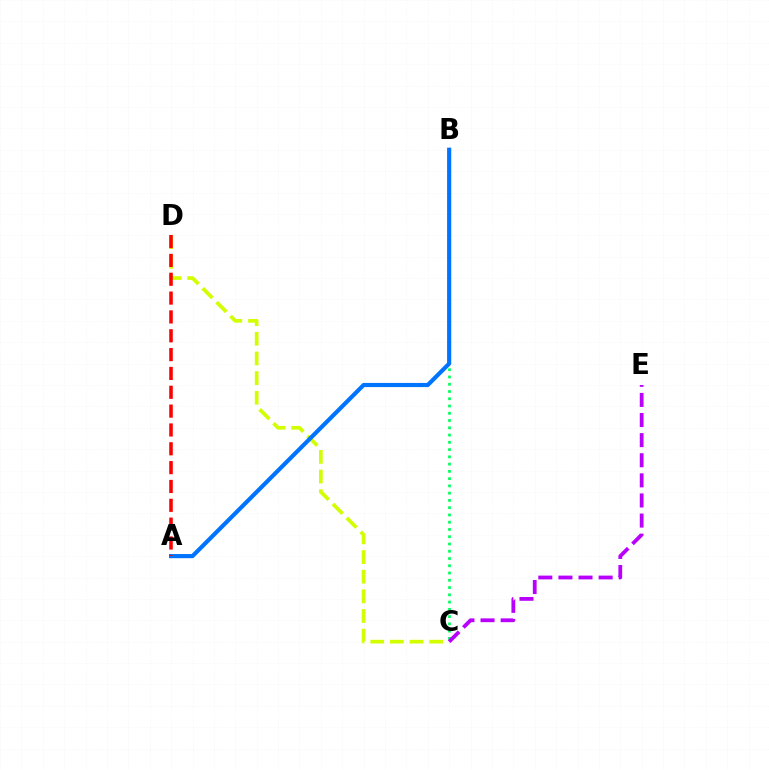{('B', 'C'): [{'color': '#00ff5c', 'line_style': 'dotted', 'thickness': 1.97}], ('C', 'D'): [{'color': '#d1ff00', 'line_style': 'dashed', 'thickness': 2.67}], ('C', 'E'): [{'color': '#b900ff', 'line_style': 'dashed', 'thickness': 2.73}], ('A', 'B'): [{'color': '#0074ff', 'line_style': 'solid', 'thickness': 2.98}], ('A', 'D'): [{'color': '#ff0000', 'line_style': 'dashed', 'thickness': 2.56}]}